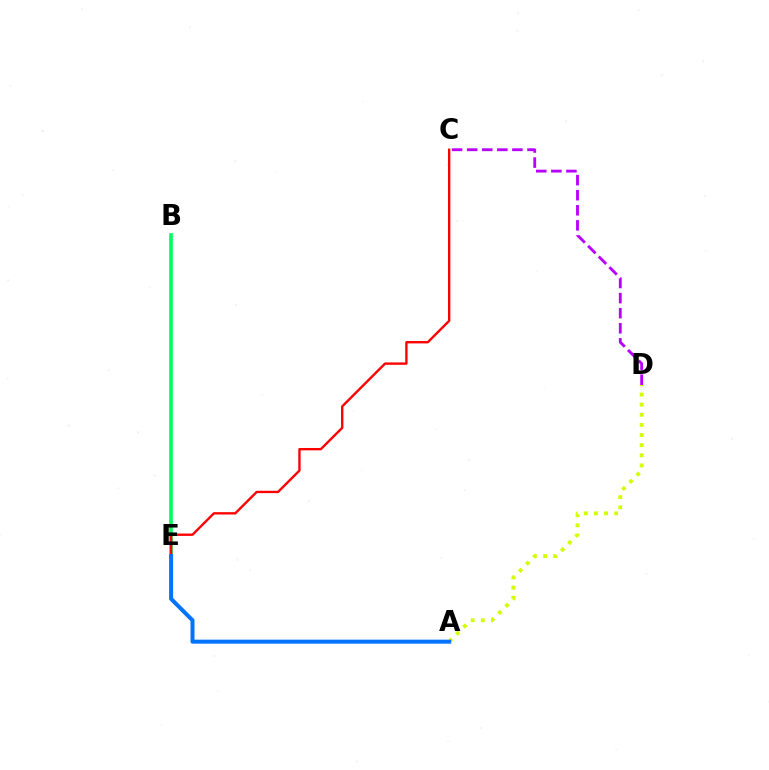{('C', 'D'): [{'color': '#b900ff', 'line_style': 'dashed', 'thickness': 2.05}], ('A', 'D'): [{'color': '#d1ff00', 'line_style': 'dotted', 'thickness': 2.75}], ('B', 'E'): [{'color': '#00ff5c', 'line_style': 'solid', 'thickness': 2.63}], ('C', 'E'): [{'color': '#ff0000', 'line_style': 'solid', 'thickness': 1.7}], ('A', 'E'): [{'color': '#0074ff', 'line_style': 'solid', 'thickness': 2.88}]}